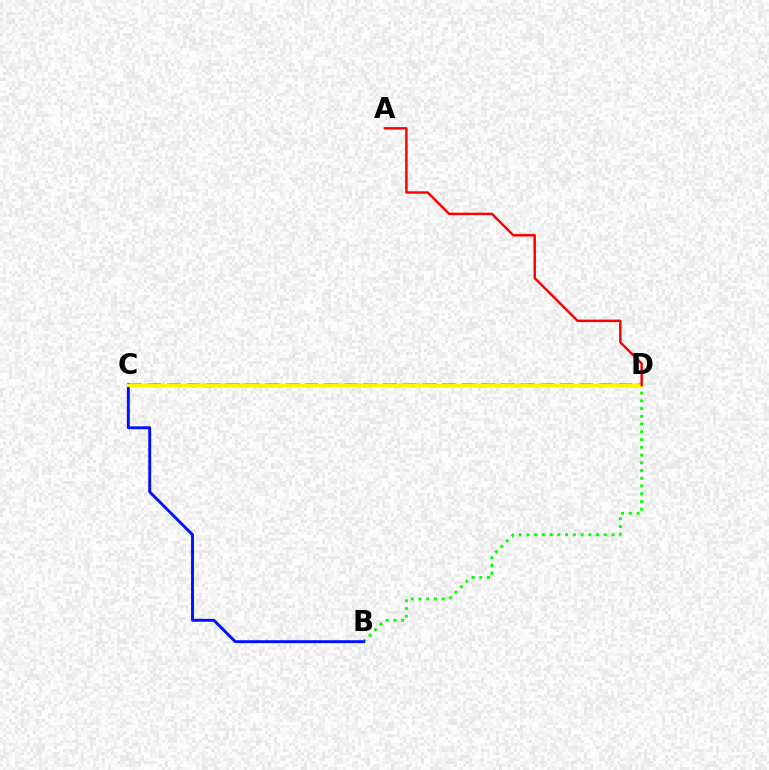{('C', 'D'): [{'color': '#00fff6', 'line_style': 'dashed', 'thickness': 2.67}, {'color': '#ee00ff', 'line_style': 'dashed', 'thickness': 2.32}, {'color': '#fcf500', 'line_style': 'solid', 'thickness': 2.33}], ('B', 'D'): [{'color': '#08ff00', 'line_style': 'dotted', 'thickness': 2.1}], ('B', 'C'): [{'color': '#0010ff', 'line_style': 'solid', 'thickness': 2.09}], ('A', 'D'): [{'color': '#ff0000', 'line_style': 'solid', 'thickness': 1.77}]}